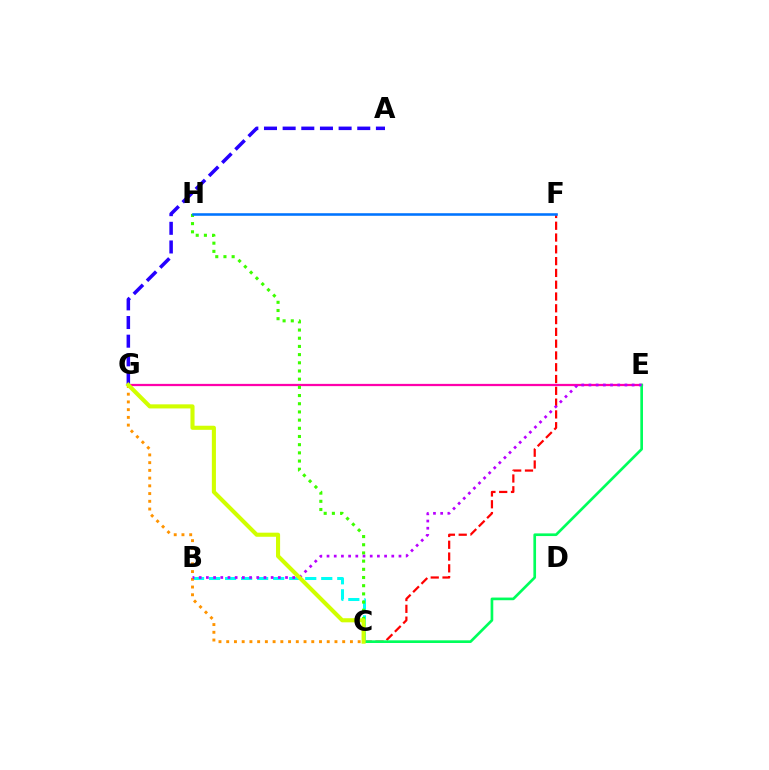{('C', 'F'): [{'color': '#ff0000', 'line_style': 'dashed', 'thickness': 1.6}], ('E', 'G'): [{'color': '#ff00ac', 'line_style': 'solid', 'thickness': 1.62}], ('B', 'C'): [{'color': '#00fff6', 'line_style': 'dashed', 'thickness': 2.18}], ('C', 'E'): [{'color': '#00ff5c', 'line_style': 'solid', 'thickness': 1.92}], ('C', 'H'): [{'color': '#3dff00', 'line_style': 'dotted', 'thickness': 2.22}], ('A', 'G'): [{'color': '#2500ff', 'line_style': 'dashed', 'thickness': 2.53}], ('F', 'H'): [{'color': '#0074ff', 'line_style': 'solid', 'thickness': 1.85}], ('C', 'G'): [{'color': '#ff9400', 'line_style': 'dotted', 'thickness': 2.1}, {'color': '#d1ff00', 'line_style': 'solid', 'thickness': 2.95}], ('B', 'E'): [{'color': '#b900ff', 'line_style': 'dotted', 'thickness': 1.95}]}